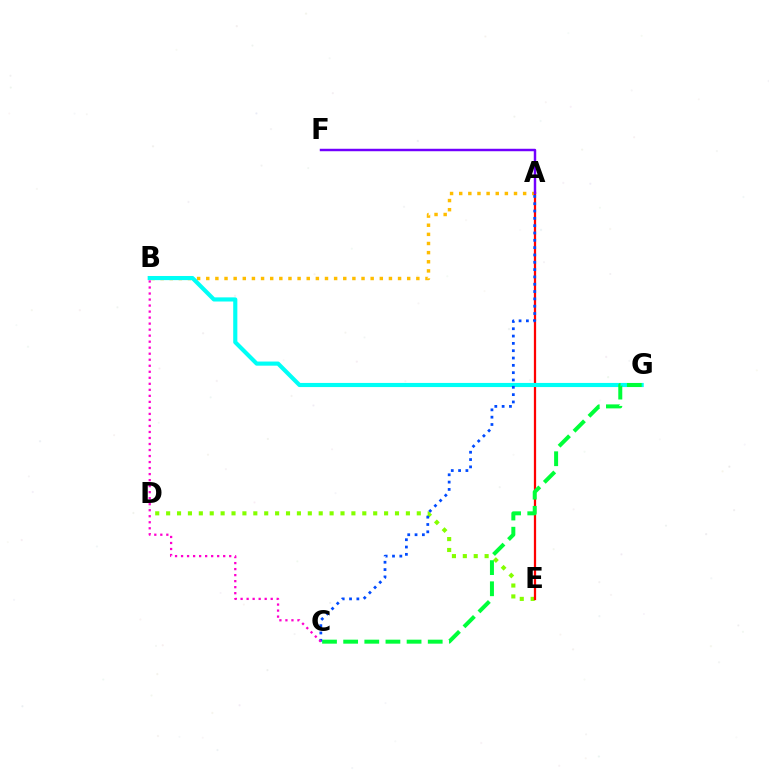{('D', 'E'): [{'color': '#84ff00', 'line_style': 'dotted', 'thickness': 2.96}], ('A', 'B'): [{'color': '#ffbd00', 'line_style': 'dotted', 'thickness': 2.48}], ('A', 'E'): [{'color': '#ff0000', 'line_style': 'solid', 'thickness': 1.62}], ('A', 'F'): [{'color': '#7200ff', 'line_style': 'solid', 'thickness': 1.77}], ('B', 'G'): [{'color': '#00fff6', 'line_style': 'solid', 'thickness': 2.98}], ('C', 'G'): [{'color': '#00ff39', 'line_style': 'dashed', 'thickness': 2.87}], ('A', 'C'): [{'color': '#004bff', 'line_style': 'dotted', 'thickness': 1.99}], ('B', 'C'): [{'color': '#ff00cf', 'line_style': 'dotted', 'thickness': 1.64}]}